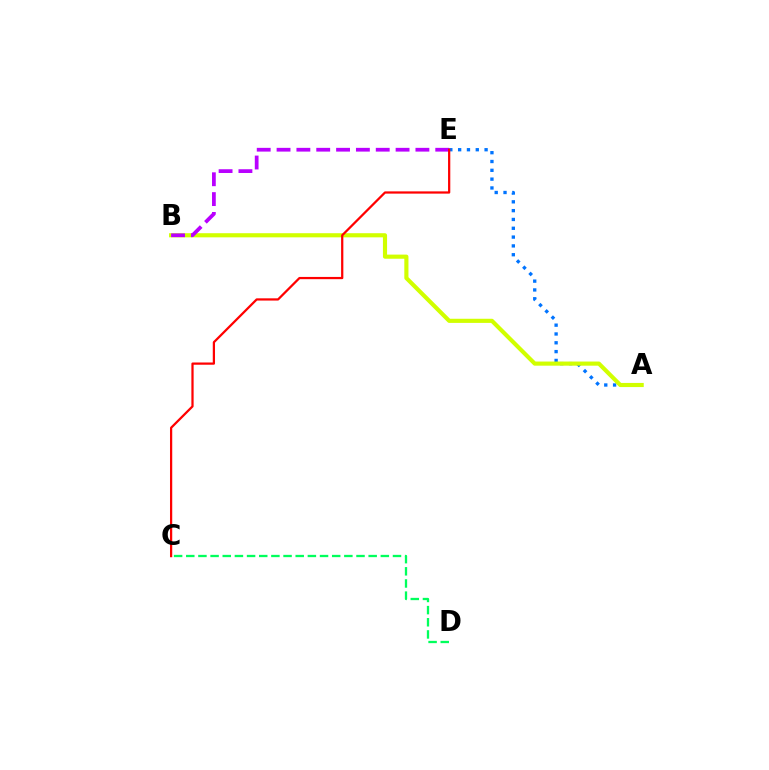{('C', 'D'): [{'color': '#00ff5c', 'line_style': 'dashed', 'thickness': 1.65}], ('A', 'E'): [{'color': '#0074ff', 'line_style': 'dotted', 'thickness': 2.4}], ('A', 'B'): [{'color': '#d1ff00', 'line_style': 'solid', 'thickness': 2.98}], ('B', 'E'): [{'color': '#b900ff', 'line_style': 'dashed', 'thickness': 2.69}], ('C', 'E'): [{'color': '#ff0000', 'line_style': 'solid', 'thickness': 1.61}]}